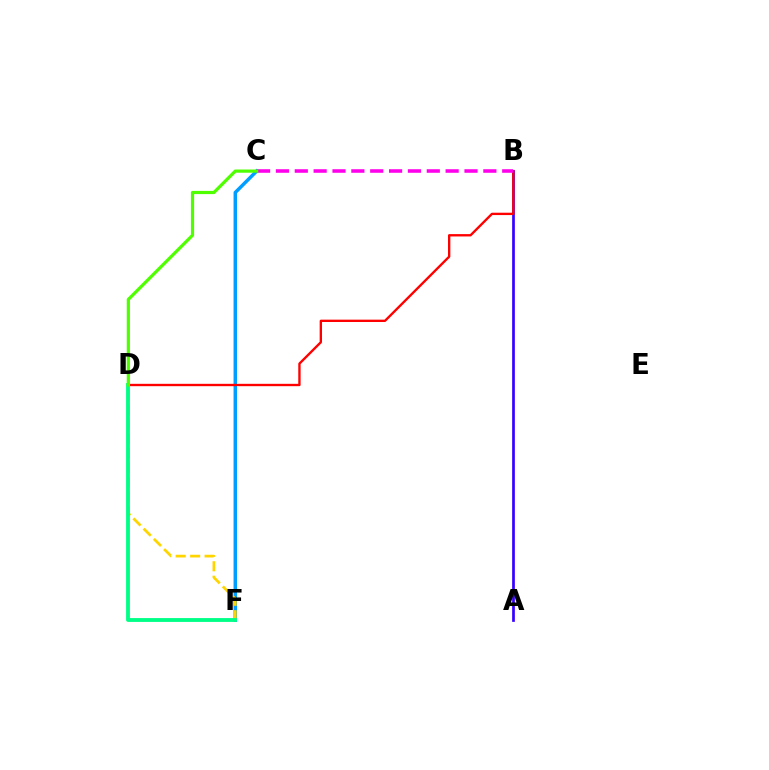{('C', 'F'): [{'color': '#009eff', 'line_style': 'solid', 'thickness': 2.49}], ('A', 'B'): [{'color': '#3700ff', 'line_style': 'solid', 'thickness': 1.95}], ('B', 'D'): [{'color': '#ff0000', 'line_style': 'solid', 'thickness': 1.69}], ('D', 'F'): [{'color': '#ffd500', 'line_style': 'dashed', 'thickness': 1.96}, {'color': '#00ff86', 'line_style': 'solid', 'thickness': 2.77}], ('B', 'C'): [{'color': '#ff00ed', 'line_style': 'dashed', 'thickness': 2.56}], ('C', 'D'): [{'color': '#4fff00', 'line_style': 'solid', 'thickness': 2.31}]}